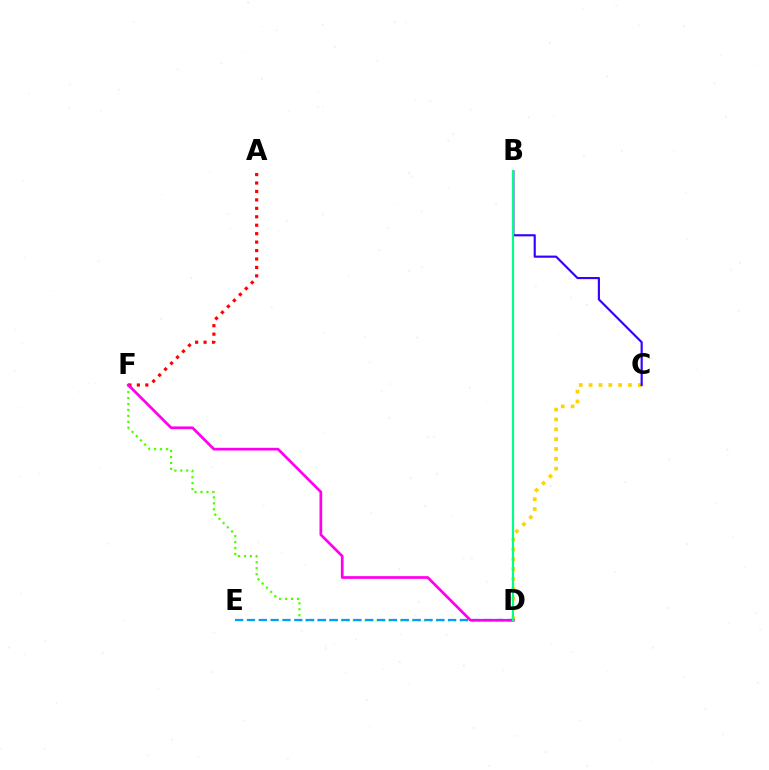{('D', 'F'): [{'color': '#4fff00', 'line_style': 'dotted', 'thickness': 1.62}, {'color': '#ff00ed', 'line_style': 'solid', 'thickness': 1.95}], ('C', 'D'): [{'color': '#ffd500', 'line_style': 'dotted', 'thickness': 2.67}], ('B', 'C'): [{'color': '#3700ff', 'line_style': 'solid', 'thickness': 1.55}], ('A', 'F'): [{'color': '#ff0000', 'line_style': 'dotted', 'thickness': 2.29}], ('D', 'E'): [{'color': '#009eff', 'line_style': 'dashed', 'thickness': 1.61}], ('B', 'D'): [{'color': '#00ff86', 'line_style': 'solid', 'thickness': 1.57}]}